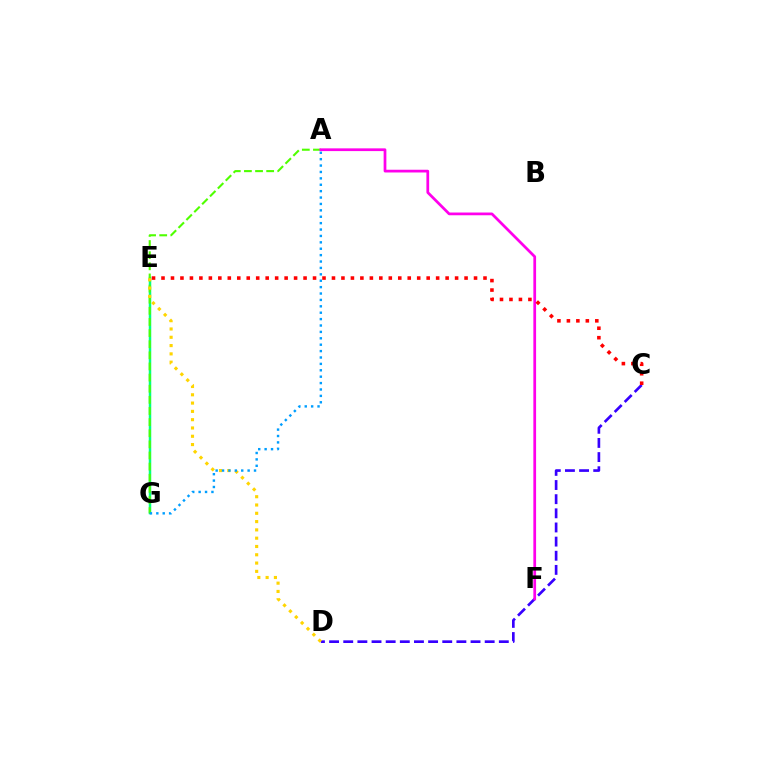{('C', 'D'): [{'color': '#3700ff', 'line_style': 'dashed', 'thickness': 1.92}], ('E', 'G'): [{'color': '#00ff86', 'line_style': 'solid', 'thickness': 1.8}], ('A', 'G'): [{'color': '#4fff00', 'line_style': 'dashed', 'thickness': 1.51}, {'color': '#009eff', 'line_style': 'dotted', 'thickness': 1.74}], ('D', 'E'): [{'color': '#ffd500', 'line_style': 'dotted', 'thickness': 2.25}], ('A', 'F'): [{'color': '#ff00ed', 'line_style': 'solid', 'thickness': 1.97}], ('C', 'E'): [{'color': '#ff0000', 'line_style': 'dotted', 'thickness': 2.57}]}